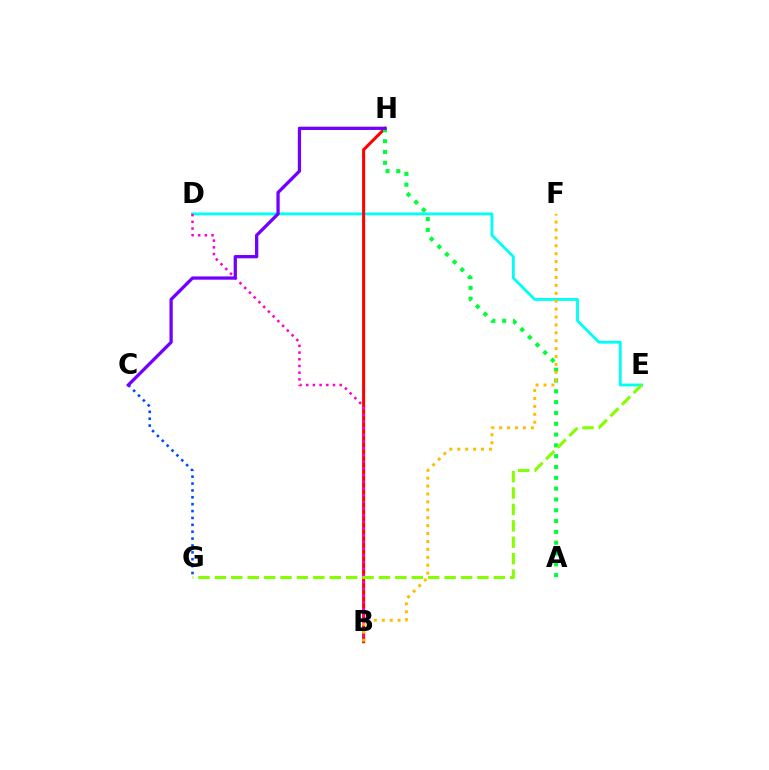{('C', 'G'): [{'color': '#004bff', 'line_style': 'dotted', 'thickness': 1.87}], ('D', 'E'): [{'color': '#00fff6', 'line_style': 'solid', 'thickness': 2.05}], ('B', 'H'): [{'color': '#ff0000', 'line_style': 'solid', 'thickness': 2.19}], ('B', 'D'): [{'color': '#ff00cf', 'line_style': 'dotted', 'thickness': 1.82}], ('A', 'H'): [{'color': '#00ff39', 'line_style': 'dotted', 'thickness': 2.94}], ('E', 'G'): [{'color': '#84ff00', 'line_style': 'dashed', 'thickness': 2.23}], ('B', 'F'): [{'color': '#ffbd00', 'line_style': 'dotted', 'thickness': 2.15}], ('C', 'H'): [{'color': '#7200ff', 'line_style': 'solid', 'thickness': 2.35}]}